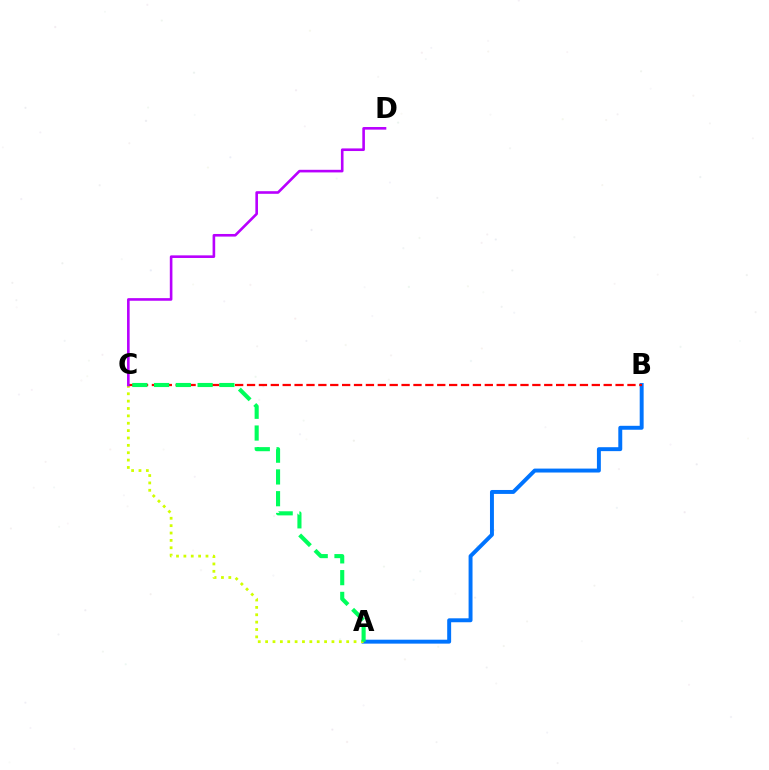{('A', 'B'): [{'color': '#0074ff', 'line_style': 'solid', 'thickness': 2.83}], ('A', 'C'): [{'color': '#d1ff00', 'line_style': 'dotted', 'thickness': 2.0}, {'color': '#00ff5c', 'line_style': 'dashed', 'thickness': 2.96}], ('B', 'C'): [{'color': '#ff0000', 'line_style': 'dashed', 'thickness': 1.62}], ('C', 'D'): [{'color': '#b900ff', 'line_style': 'solid', 'thickness': 1.88}]}